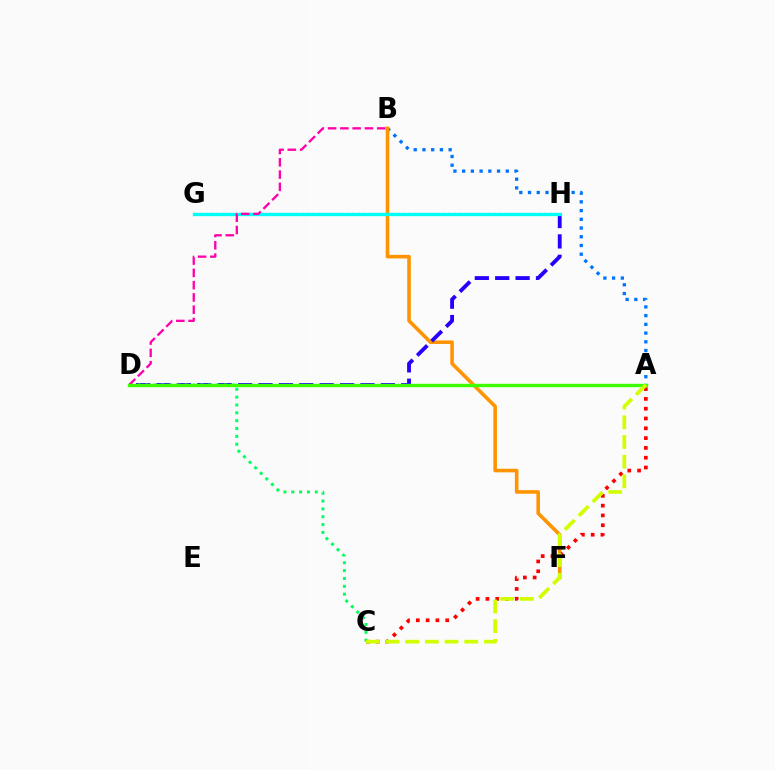{('G', 'H'): [{'color': '#b900ff', 'line_style': 'dotted', 'thickness': 1.53}, {'color': '#00fff6', 'line_style': 'solid', 'thickness': 2.38}], ('A', 'B'): [{'color': '#0074ff', 'line_style': 'dotted', 'thickness': 2.37}], ('B', 'F'): [{'color': '#ff9400', 'line_style': 'solid', 'thickness': 2.59}], ('D', 'H'): [{'color': '#2500ff', 'line_style': 'dashed', 'thickness': 2.77}], ('A', 'C'): [{'color': '#ff0000', 'line_style': 'dotted', 'thickness': 2.66}, {'color': '#d1ff00', 'line_style': 'dashed', 'thickness': 2.67}], ('C', 'D'): [{'color': '#00ff5c', 'line_style': 'dotted', 'thickness': 2.13}], ('B', 'D'): [{'color': '#ff00ac', 'line_style': 'dashed', 'thickness': 1.67}], ('A', 'D'): [{'color': '#3dff00', 'line_style': 'solid', 'thickness': 2.42}]}